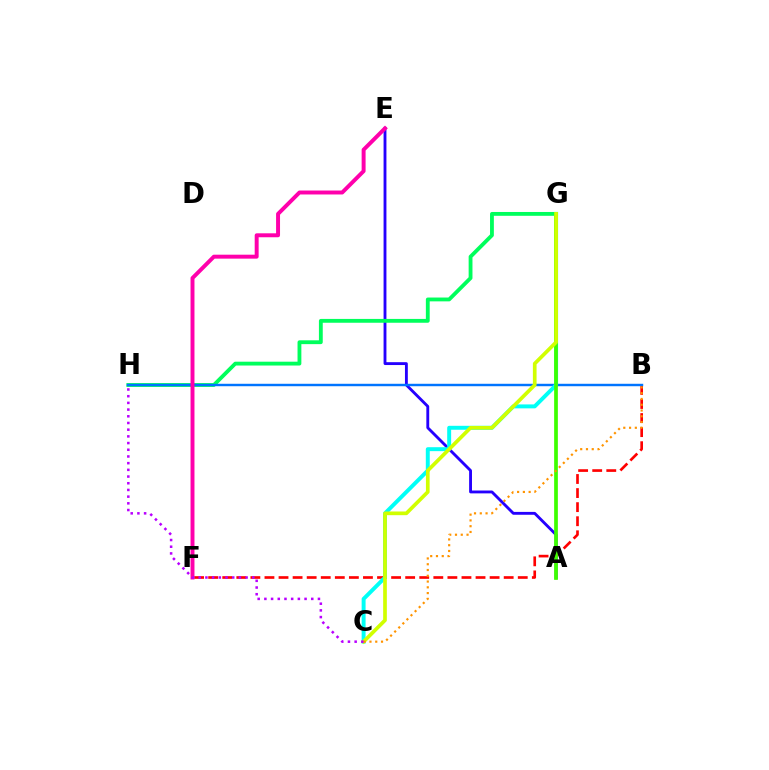{('A', 'E'): [{'color': '#2500ff', 'line_style': 'solid', 'thickness': 2.06}], ('G', 'H'): [{'color': '#00ff5c', 'line_style': 'solid', 'thickness': 2.76}], ('B', 'F'): [{'color': '#ff0000', 'line_style': 'dashed', 'thickness': 1.91}], ('B', 'H'): [{'color': '#0074ff', 'line_style': 'solid', 'thickness': 1.75}], ('C', 'G'): [{'color': '#00fff6', 'line_style': 'solid', 'thickness': 2.84}, {'color': '#d1ff00', 'line_style': 'solid', 'thickness': 2.66}], ('A', 'G'): [{'color': '#3dff00', 'line_style': 'solid', 'thickness': 2.68}], ('E', 'F'): [{'color': '#ff00ac', 'line_style': 'solid', 'thickness': 2.84}], ('B', 'C'): [{'color': '#ff9400', 'line_style': 'dotted', 'thickness': 1.57}], ('C', 'H'): [{'color': '#b900ff', 'line_style': 'dotted', 'thickness': 1.82}]}